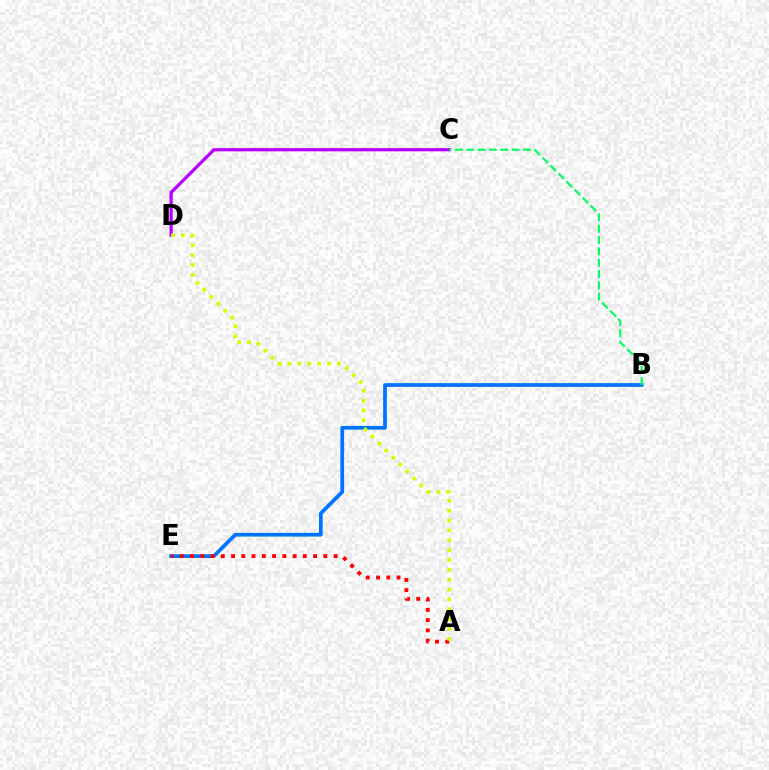{('B', 'E'): [{'color': '#0074ff', 'line_style': 'solid', 'thickness': 2.69}], ('C', 'D'): [{'color': '#b900ff', 'line_style': 'solid', 'thickness': 2.32}], ('A', 'E'): [{'color': '#ff0000', 'line_style': 'dotted', 'thickness': 2.79}], ('A', 'D'): [{'color': '#d1ff00', 'line_style': 'dotted', 'thickness': 2.68}], ('B', 'C'): [{'color': '#00ff5c', 'line_style': 'dashed', 'thickness': 1.54}]}